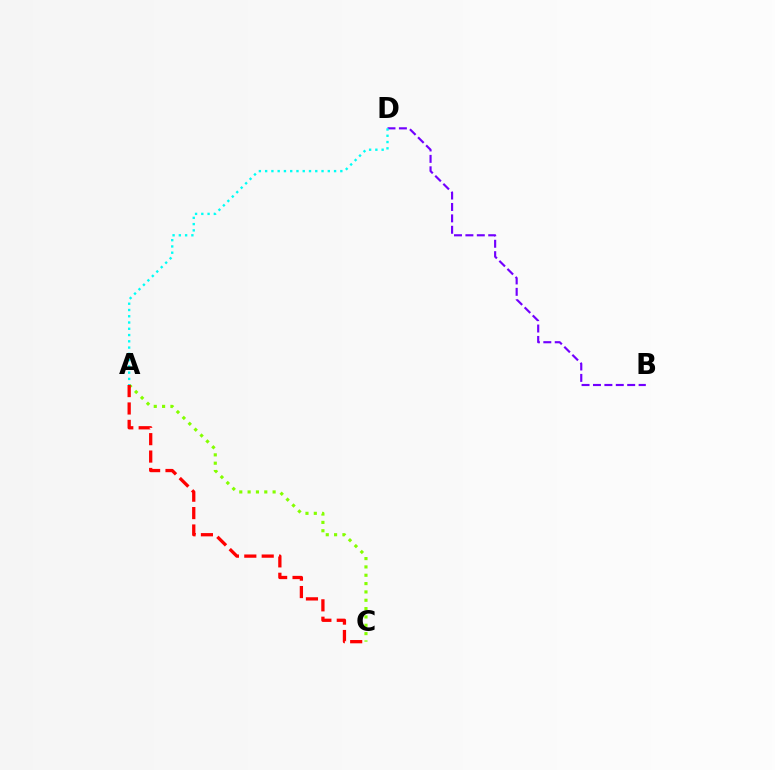{('A', 'C'): [{'color': '#84ff00', 'line_style': 'dotted', 'thickness': 2.26}, {'color': '#ff0000', 'line_style': 'dashed', 'thickness': 2.36}], ('B', 'D'): [{'color': '#7200ff', 'line_style': 'dashed', 'thickness': 1.55}], ('A', 'D'): [{'color': '#00fff6', 'line_style': 'dotted', 'thickness': 1.7}]}